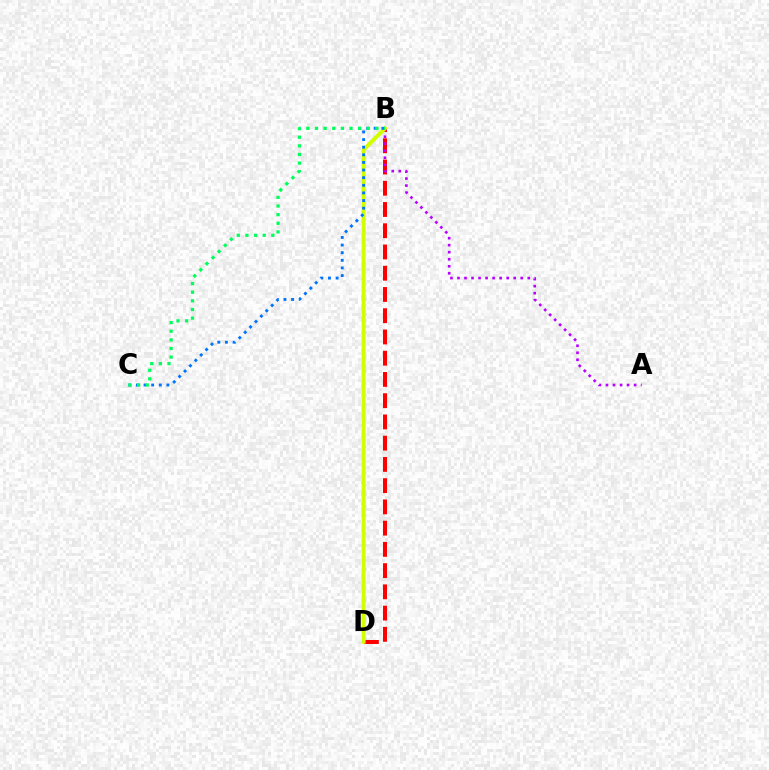{('B', 'D'): [{'color': '#ff0000', 'line_style': 'dashed', 'thickness': 2.89}, {'color': '#d1ff00', 'line_style': 'solid', 'thickness': 2.84}], ('A', 'B'): [{'color': '#b900ff', 'line_style': 'dotted', 'thickness': 1.91}], ('B', 'C'): [{'color': '#0074ff', 'line_style': 'dotted', 'thickness': 2.07}, {'color': '#00ff5c', 'line_style': 'dotted', 'thickness': 2.34}]}